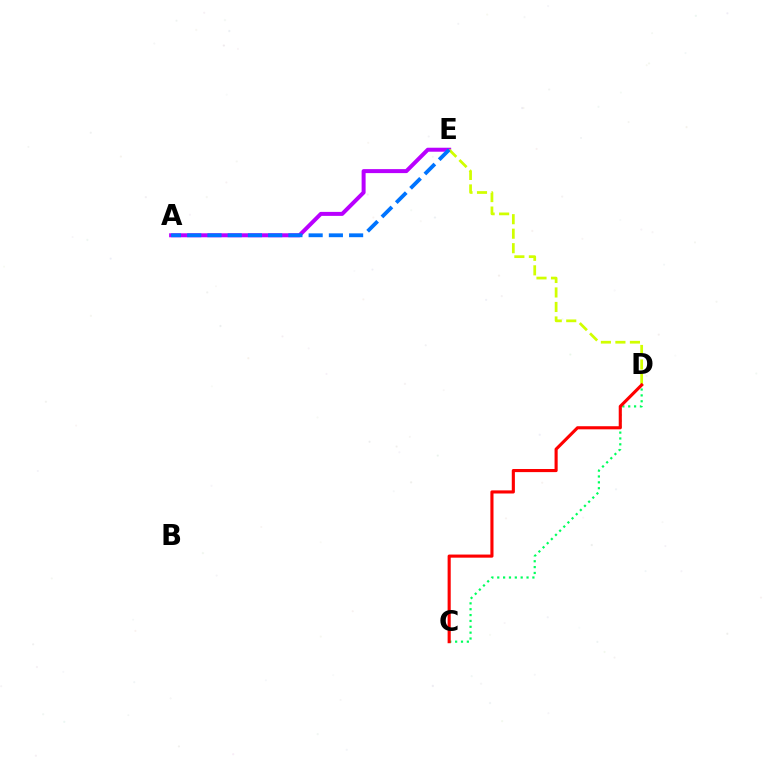{('A', 'E'): [{'color': '#b900ff', 'line_style': 'solid', 'thickness': 2.87}, {'color': '#0074ff', 'line_style': 'dashed', 'thickness': 2.75}], ('C', 'D'): [{'color': '#00ff5c', 'line_style': 'dotted', 'thickness': 1.59}, {'color': '#ff0000', 'line_style': 'solid', 'thickness': 2.24}], ('D', 'E'): [{'color': '#d1ff00', 'line_style': 'dashed', 'thickness': 1.97}]}